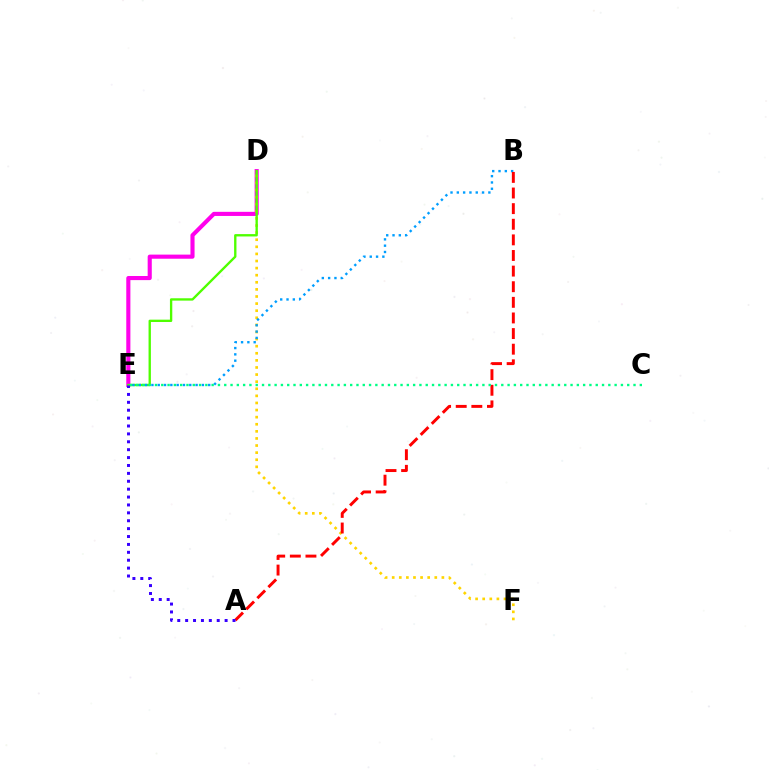{('D', 'E'): [{'color': '#ff00ed', 'line_style': 'solid', 'thickness': 2.96}, {'color': '#4fff00', 'line_style': 'solid', 'thickness': 1.69}], ('D', 'F'): [{'color': '#ffd500', 'line_style': 'dotted', 'thickness': 1.93}], ('B', 'E'): [{'color': '#009eff', 'line_style': 'dotted', 'thickness': 1.71}], ('A', 'B'): [{'color': '#ff0000', 'line_style': 'dashed', 'thickness': 2.12}], ('C', 'E'): [{'color': '#00ff86', 'line_style': 'dotted', 'thickness': 1.71}], ('A', 'E'): [{'color': '#3700ff', 'line_style': 'dotted', 'thickness': 2.15}]}